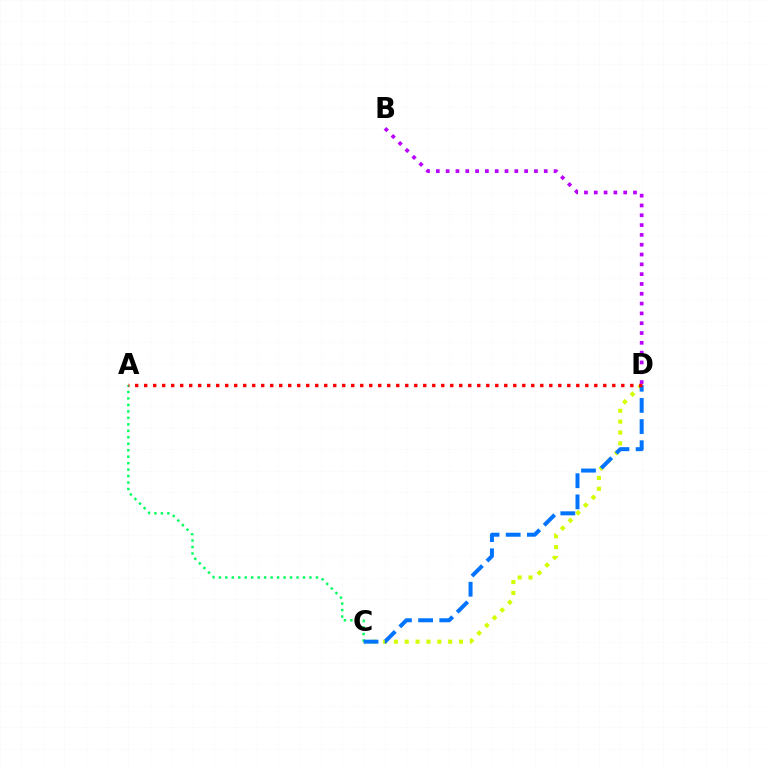{('C', 'D'): [{'color': '#d1ff00', 'line_style': 'dotted', 'thickness': 2.95}, {'color': '#0074ff', 'line_style': 'dashed', 'thickness': 2.87}], ('A', 'C'): [{'color': '#00ff5c', 'line_style': 'dotted', 'thickness': 1.76}], ('B', 'D'): [{'color': '#b900ff', 'line_style': 'dotted', 'thickness': 2.67}], ('A', 'D'): [{'color': '#ff0000', 'line_style': 'dotted', 'thickness': 2.45}]}